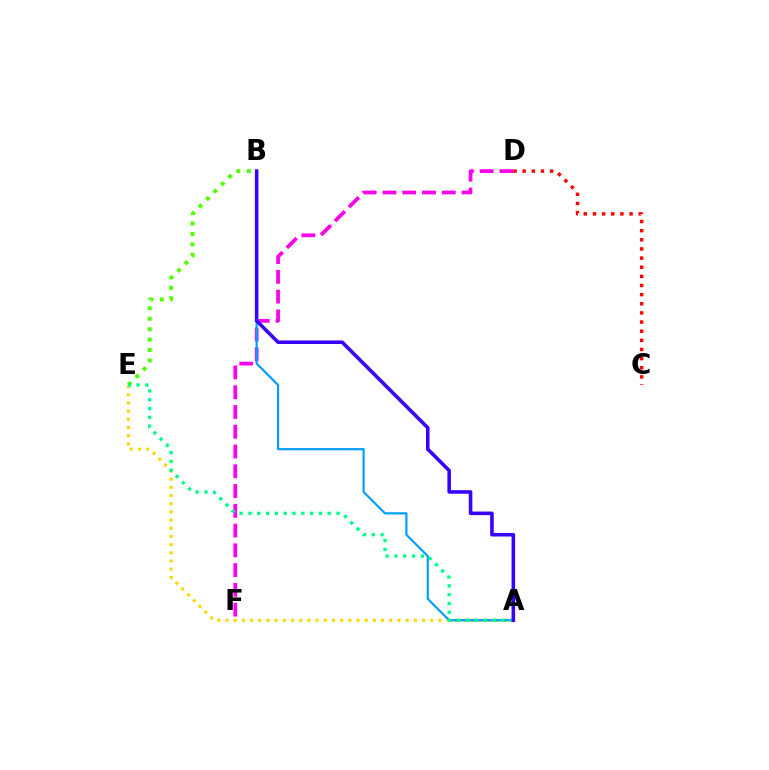{('D', 'F'): [{'color': '#ff00ed', 'line_style': 'dashed', 'thickness': 2.69}], ('A', 'E'): [{'color': '#ffd500', 'line_style': 'dotted', 'thickness': 2.23}, {'color': '#00ff86', 'line_style': 'dotted', 'thickness': 2.39}], ('B', 'E'): [{'color': '#4fff00', 'line_style': 'dotted', 'thickness': 2.84}], ('A', 'B'): [{'color': '#009eff', 'line_style': 'solid', 'thickness': 1.57}, {'color': '#3700ff', 'line_style': 'solid', 'thickness': 2.56}], ('C', 'D'): [{'color': '#ff0000', 'line_style': 'dotted', 'thickness': 2.48}]}